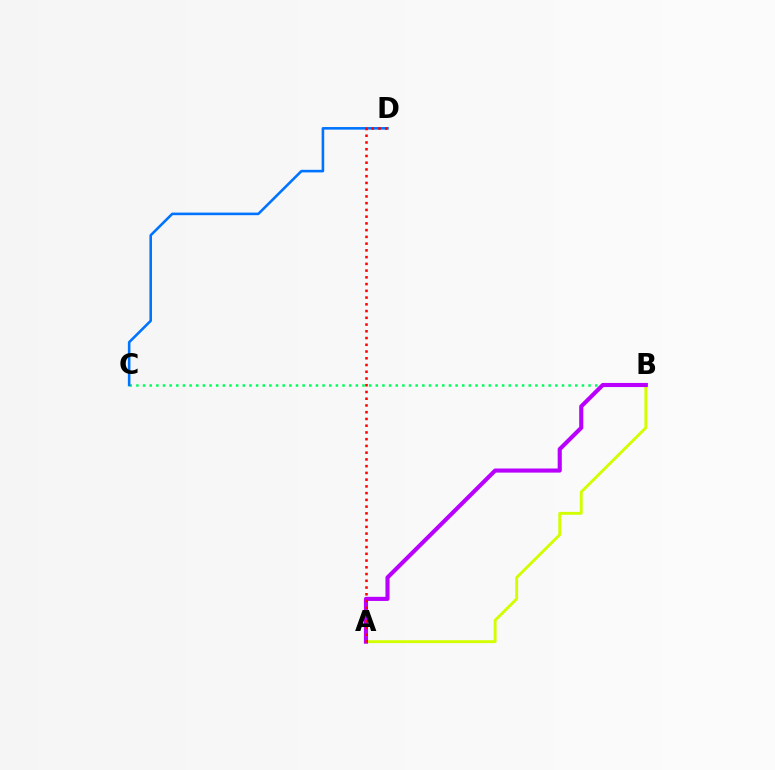{('B', 'C'): [{'color': '#00ff5c', 'line_style': 'dotted', 'thickness': 1.81}], ('A', 'B'): [{'color': '#d1ff00', 'line_style': 'solid', 'thickness': 2.07}, {'color': '#b900ff', 'line_style': 'solid', 'thickness': 2.96}], ('C', 'D'): [{'color': '#0074ff', 'line_style': 'solid', 'thickness': 1.86}], ('A', 'D'): [{'color': '#ff0000', 'line_style': 'dotted', 'thickness': 1.83}]}